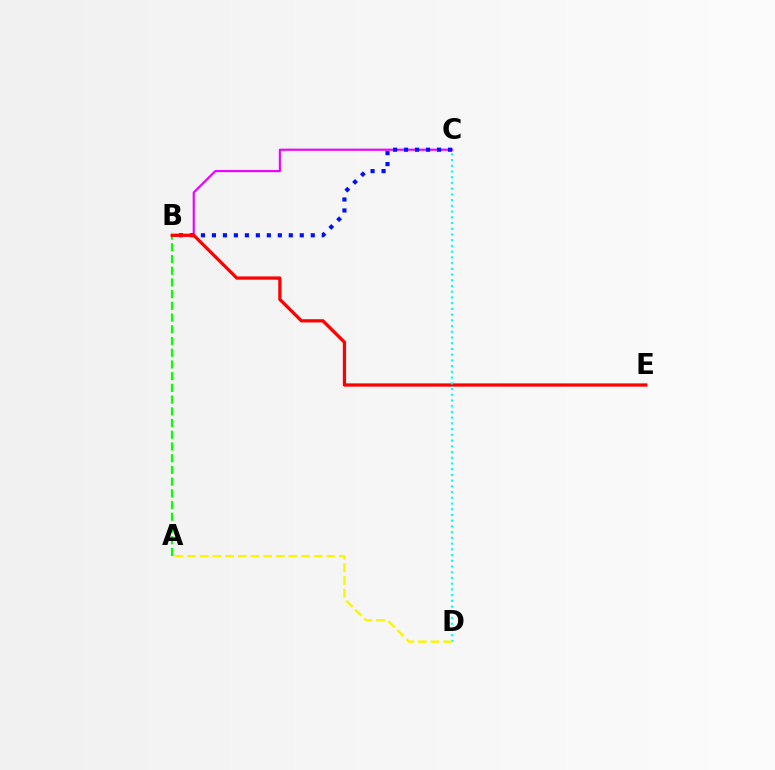{('B', 'C'): [{'color': '#ee00ff', 'line_style': 'solid', 'thickness': 1.55}, {'color': '#0010ff', 'line_style': 'dotted', 'thickness': 2.98}], ('A', 'B'): [{'color': '#08ff00', 'line_style': 'dashed', 'thickness': 1.59}], ('B', 'E'): [{'color': '#ff0000', 'line_style': 'solid', 'thickness': 2.34}], ('C', 'D'): [{'color': '#00fff6', 'line_style': 'dotted', 'thickness': 1.56}], ('A', 'D'): [{'color': '#fcf500', 'line_style': 'dashed', 'thickness': 1.72}]}